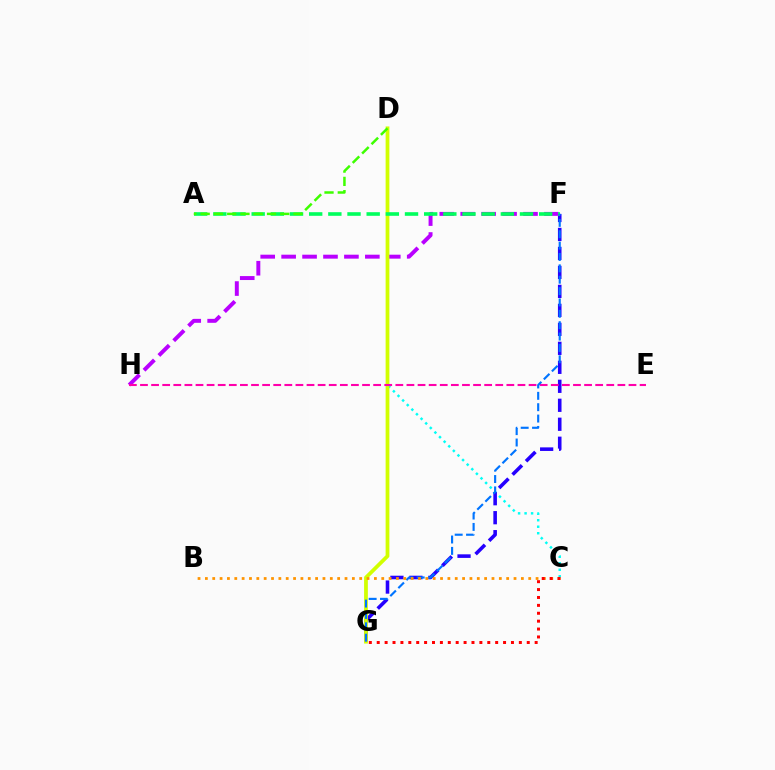{('C', 'D'): [{'color': '#00fff6', 'line_style': 'dotted', 'thickness': 1.77}], ('F', 'G'): [{'color': '#2500ff', 'line_style': 'dashed', 'thickness': 2.58}, {'color': '#0074ff', 'line_style': 'dashed', 'thickness': 1.54}], ('F', 'H'): [{'color': '#b900ff', 'line_style': 'dashed', 'thickness': 2.84}], ('D', 'G'): [{'color': '#d1ff00', 'line_style': 'solid', 'thickness': 2.71}], ('A', 'F'): [{'color': '#00ff5c', 'line_style': 'dashed', 'thickness': 2.6}], ('E', 'H'): [{'color': '#ff00ac', 'line_style': 'dashed', 'thickness': 1.51}], ('B', 'C'): [{'color': '#ff9400', 'line_style': 'dotted', 'thickness': 2.0}], ('A', 'D'): [{'color': '#3dff00', 'line_style': 'dashed', 'thickness': 1.8}], ('C', 'G'): [{'color': '#ff0000', 'line_style': 'dotted', 'thickness': 2.15}]}